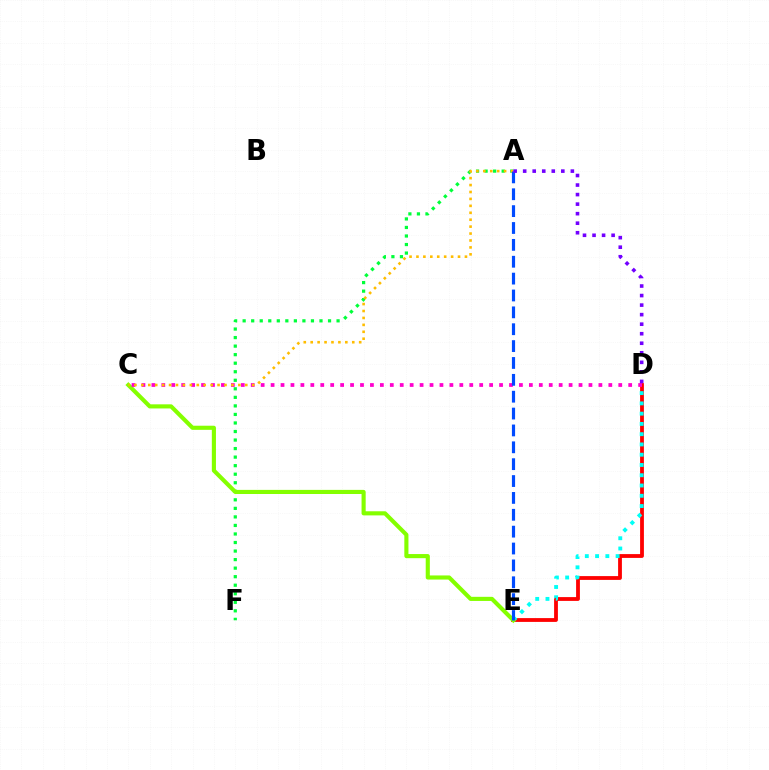{('D', 'E'): [{'color': '#ff0000', 'line_style': 'solid', 'thickness': 2.74}, {'color': '#00fff6', 'line_style': 'dotted', 'thickness': 2.79}], ('A', 'F'): [{'color': '#00ff39', 'line_style': 'dotted', 'thickness': 2.32}], ('C', 'E'): [{'color': '#84ff00', 'line_style': 'solid', 'thickness': 2.97}], ('C', 'D'): [{'color': '#ff00cf', 'line_style': 'dotted', 'thickness': 2.7}], ('A', 'C'): [{'color': '#ffbd00', 'line_style': 'dotted', 'thickness': 1.88}], ('A', 'E'): [{'color': '#004bff', 'line_style': 'dashed', 'thickness': 2.29}], ('A', 'D'): [{'color': '#7200ff', 'line_style': 'dotted', 'thickness': 2.59}]}